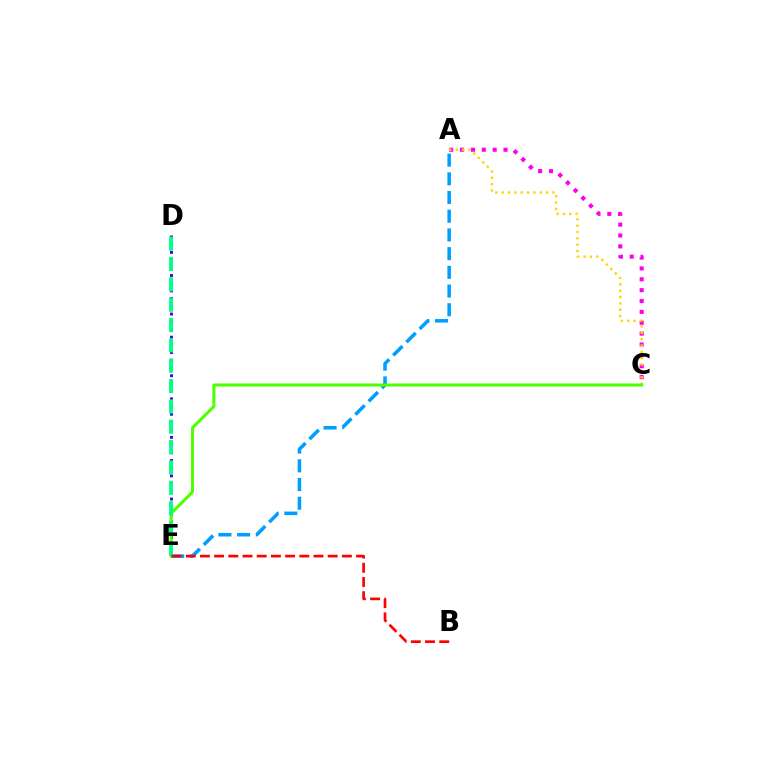{('A', 'C'): [{'color': '#ff00ed', 'line_style': 'dotted', 'thickness': 2.95}, {'color': '#ffd500', 'line_style': 'dotted', 'thickness': 1.73}], ('A', 'E'): [{'color': '#009eff', 'line_style': 'dashed', 'thickness': 2.54}], ('D', 'E'): [{'color': '#3700ff', 'line_style': 'dotted', 'thickness': 2.09}, {'color': '#00ff86', 'line_style': 'dashed', 'thickness': 2.76}], ('C', 'E'): [{'color': '#4fff00', 'line_style': 'solid', 'thickness': 2.18}], ('B', 'E'): [{'color': '#ff0000', 'line_style': 'dashed', 'thickness': 1.93}]}